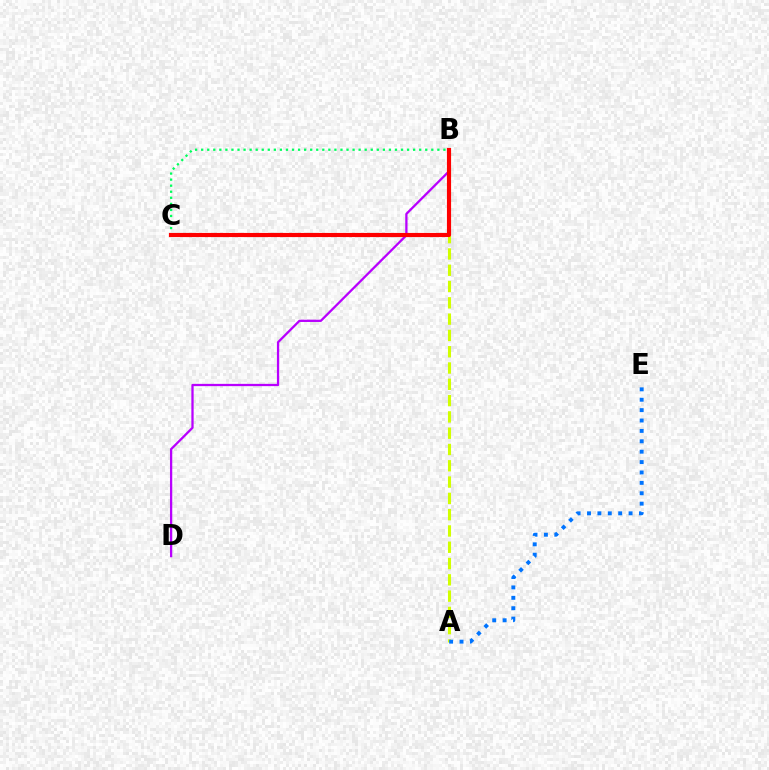{('A', 'B'): [{'color': '#d1ff00', 'line_style': 'dashed', 'thickness': 2.21}], ('B', 'D'): [{'color': '#b900ff', 'line_style': 'solid', 'thickness': 1.64}], ('B', 'C'): [{'color': '#00ff5c', 'line_style': 'dotted', 'thickness': 1.65}, {'color': '#ff0000', 'line_style': 'solid', 'thickness': 2.97}], ('A', 'E'): [{'color': '#0074ff', 'line_style': 'dotted', 'thickness': 2.82}]}